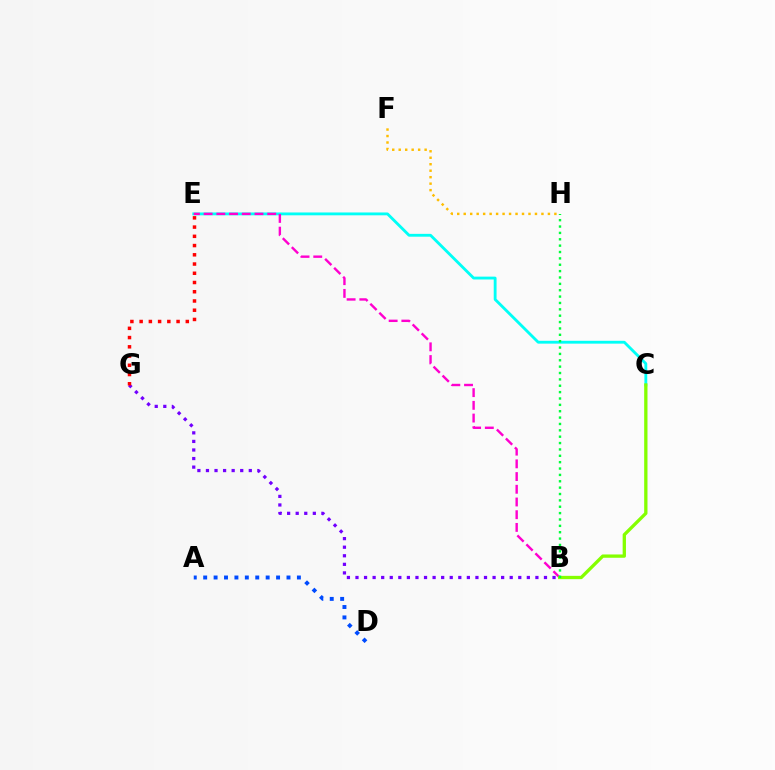{('A', 'D'): [{'color': '#004bff', 'line_style': 'dotted', 'thickness': 2.83}], ('C', 'E'): [{'color': '#00fff6', 'line_style': 'solid', 'thickness': 2.04}], ('B', 'E'): [{'color': '#ff00cf', 'line_style': 'dashed', 'thickness': 1.73}], ('B', 'C'): [{'color': '#84ff00', 'line_style': 'solid', 'thickness': 2.38}], ('F', 'H'): [{'color': '#ffbd00', 'line_style': 'dotted', 'thickness': 1.76}], ('B', 'H'): [{'color': '#00ff39', 'line_style': 'dotted', 'thickness': 1.73}], ('B', 'G'): [{'color': '#7200ff', 'line_style': 'dotted', 'thickness': 2.33}], ('E', 'G'): [{'color': '#ff0000', 'line_style': 'dotted', 'thickness': 2.51}]}